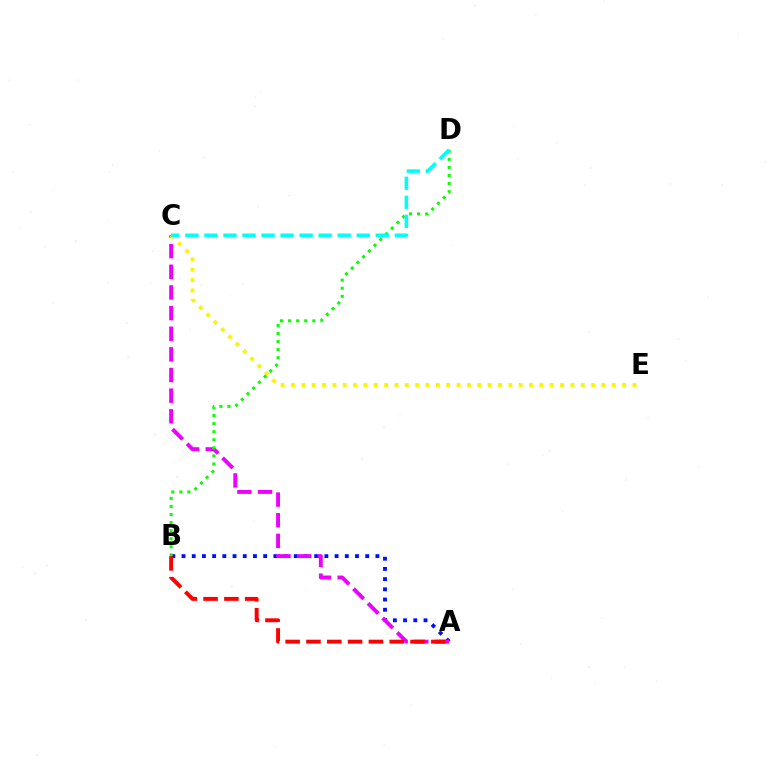{('A', 'B'): [{'color': '#0010ff', 'line_style': 'dotted', 'thickness': 2.77}, {'color': '#ff0000', 'line_style': 'dashed', 'thickness': 2.83}], ('A', 'C'): [{'color': '#ee00ff', 'line_style': 'dashed', 'thickness': 2.8}], ('C', 'E'): [{'color': '#fcf500', 'line_style': 'dotted', 'thickness': 2.81}], ('B', 'D'): [{'color': '#08ff00', 'line_style': 'dotted', 'thickness': 2.19}], ('C', 'D'): [{'color': '#00fff6', 'line_style': 'dashed', 'thickness': 2.59}]}